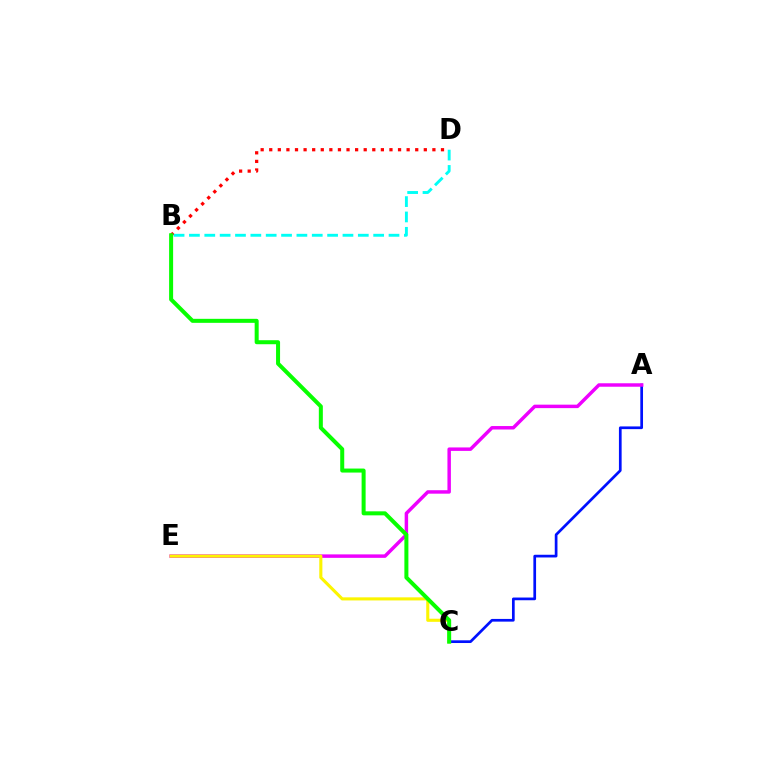{('A', 'C'): [{'color': '#0010ff', 'line_style': 'solid', 'thickness': 1.95}], ('B', 'D'): [{'color': '#ff0000', 'line_style': 'dotted', 'thickness': 2.33}, {'color': '#00fff6', 'line_style': 'dashed', 'thickness': 2.09}], ('A', 'E'): [{'color': '#ee00ff', 'line_style': 'solid', 'thickness': 2.49}], ('C', 'E'): [{'color': '#fcf500', 'line_style': 'solid', 'thickness': 2.23}], ('B', 'C'): [{'color': '#08ff00', 'line_style': 'solid', 'thickness': 2.89}]}